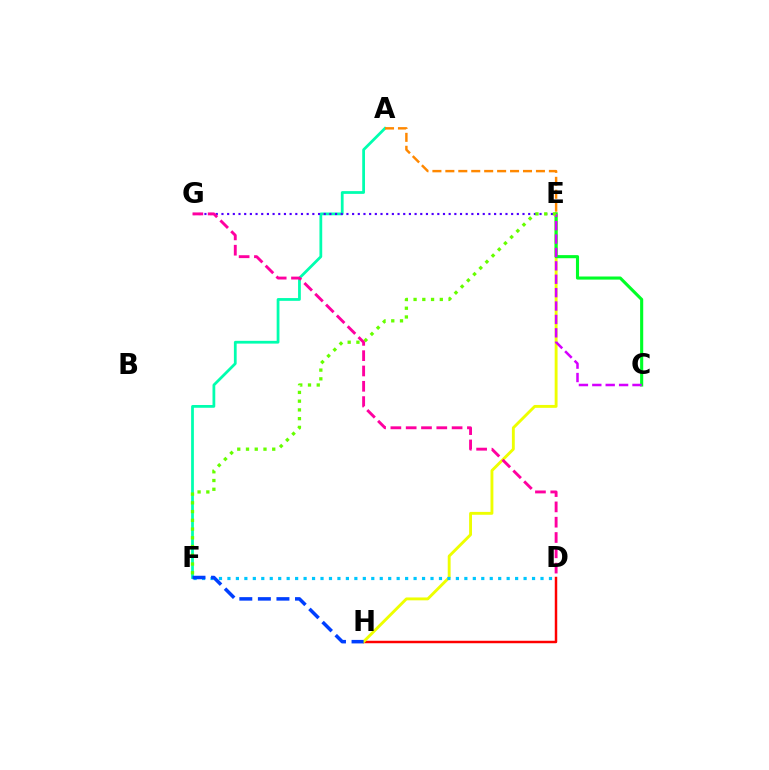{('D', 'H'): [{'color': '#ff0000', 'line_style': 'solid', 'thickness': 1.78}], ('A', 'F'): [{'color': '#00ffaf', 'line_style': 'solid', 'thickness': 1.99}], ('E', 'H'): [{'color': '#eeff00', 'line_style': 'solid', 'thickness': 2.07}], ('D', 'F'): [{'color': '#00c7ff', 'line_style': 'dotted', 'thickness': 2.3}], ('A', 'E'): [{'color': '#ff8800', 'line_style': 'dashed', 'thickness': 1.76}], ('C', 'E'): [{'color': '#00ff27', 'line_style': 'solid', 'thickness': 2.23}, {'color': '#d600ff', 'line_style': 'dashed', 'thickness': 1.82}], ('E', 'G'): [{'color': '#4f00ff', 'line_style': 'dotted', 'thickness': 1.54}], ('F', 'H'): [{'color': '#003fff', 'line_style': 'dashed', 'thickness': 2.52}], ('E', 'F'): [{'color': '#66ff00', 'line_style': 'dotted', 'thickness': 2.37}], ('D', 'G'): [{'color': '#ff00a0', 'line_style': 'dashed', 'thickness': 2.08}]}